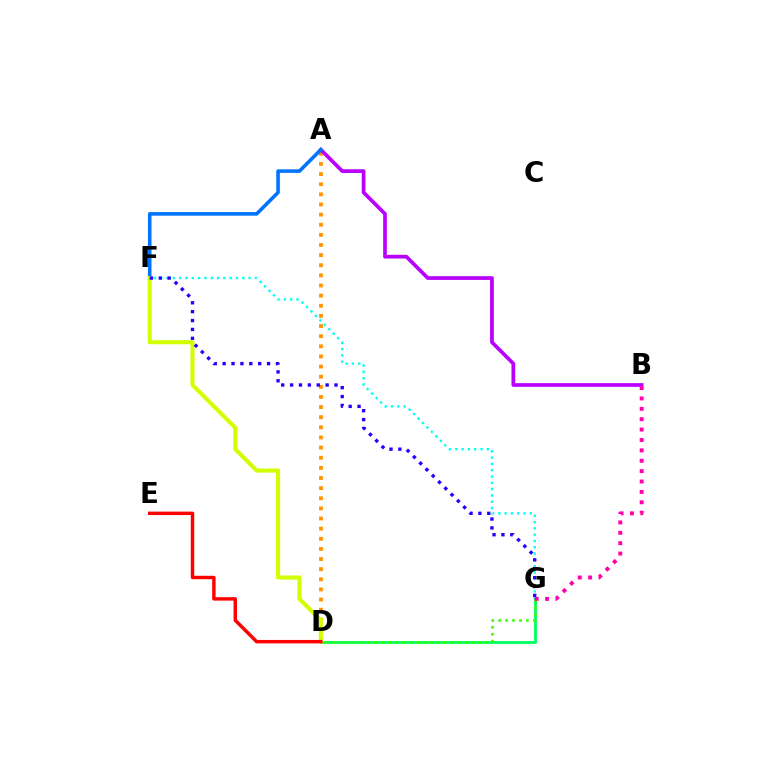{('D', 'G'): [{'color': '#00ff5c', 'line_style': 'solid', 'thickness': 2.03}, {'color': '#3dff00', 'line_style': 'dotted', 'thickness': 1.89}], ('A', 'D'): [{'color': '#ff9400', 'line_style': 'dotted', 'thickness': 2.75}], ('F', 'G'): [{'color': '#00fff6', 'line_style': 'dotted', 'thickness': 1.71}, {'color': '#2500ff', 'line_style': 'dotted', 'thickness': 2.41}], ('A', 'B'): [{'color': '#b900ff', 'line_style': 'solid', 'thickness': 2.67}], ('A', 'F'): [{'color': '#0074ff', 'line_style': 'solid', 'thickness': 2.58}], ('D', 'F'): [{'color': '#d1ff00', 'line_style': 'solid', 'thickness': 2.93}], ('B', 'G'): [{'color': '#ff00ac', 'line_style': 'dotted', 'thickness': 2.82}], ('D', 'E'): [{'color': '#ff0000', 'line_style': 'solid', 'thickness': 2.47}]}